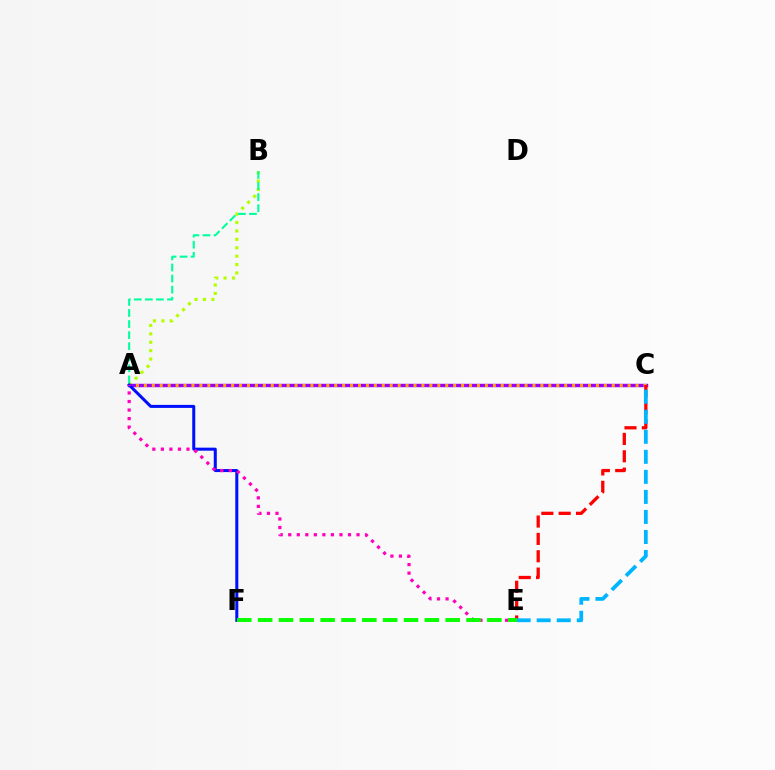{('A', 'B'): [{'color': '#b3ff00', 'line_style': 'dotted', 'thickness': 2.28}, {'color': '#00ff9d', 'line_style': 'dashed', 'thickness': 1.5}], ('A', 'C'): [{'color': '#9b00ff', 'line_style': 'solid', 'thickness': 2.47}, {'color': '#ffa500', 'line_style': 'dotted', 'thickness': 2.15}], ('C', 'E'): [{'color': '#ff0000', 'line_style': 'dashed', 'thickness': 2.36}, {'color': '#00b5ff', 'line_style': 'dashed', 'thickness': 2.72}], ('A', 'F'): [{'color': '#0010ff', 'line_style': 'solid', 'thickness': 2.18}], ('A', 'E'): [{'color': '#ff00bd', 'line_style': 'dotted', 'thickness': 2.32}], ('E', 'F'): [{'color': '#08ff00', 'line_style': 'dashed', 'thickness': 2.83}]}